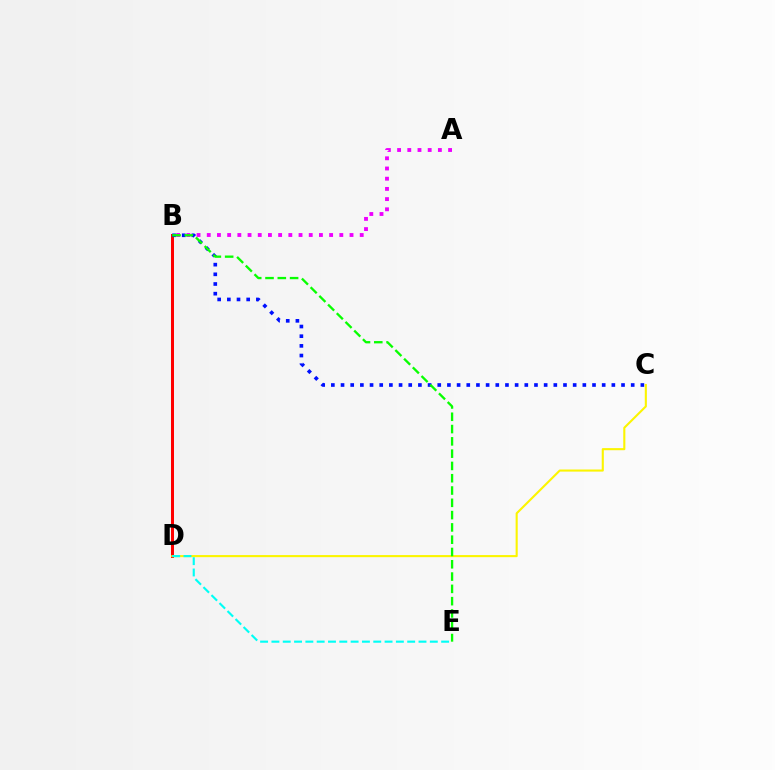{('B', 'D'): [{'color': '#ff0000', 'line_style': 'solid', 'thickness': 2.16}], ('A', 'B'): [{'color': '#ee00ff', 'line_style': 'dotted', 'thickness': 2.77}], ('B', 'C'): [{'color': '#0010ff', 'line_style': 'dotted', 'thickness': 2.63}], ('C', 'D'): [{'color': '#fcf500', 'line_style': 'solid', 'thickness': 1.51}], ('D', 'E'): [{'color': '#00fff6', 'line_style': 'dashed', 'thickness': 1.54}], ('B', 'E'): [{'color': '#08ff00', 'line_style': 'dashed', 'thickness': 1.67}]}